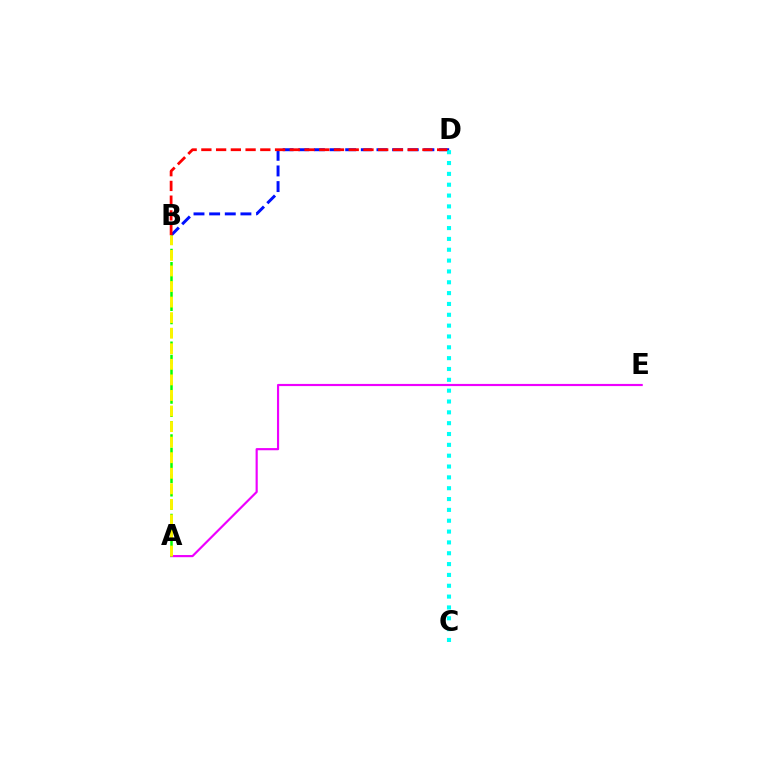{('B', 'D'): [{'color': '#0010ff', 'line_style': 'dashed', 'thickness': 2.12}, {'color': '#ff0000', 'line_style': 'dashed', 'thickness': 2.0}], ('C', 'D'): [{'color': '#00fff6', 'line_style': 'dotted', 'thickness': 2.94}], ('A', 'E'): [{'color': '#ee00ff', 'line_style': 'solid', 'thickness': 1.56}], ('A', 'B'): [{'color': '#08ff00', 'line_style': 'dashed', 'thickness': 1.8}, {'color': '#fcf500', 'line_style': 'dashed', 'thickness': 2.11}]}